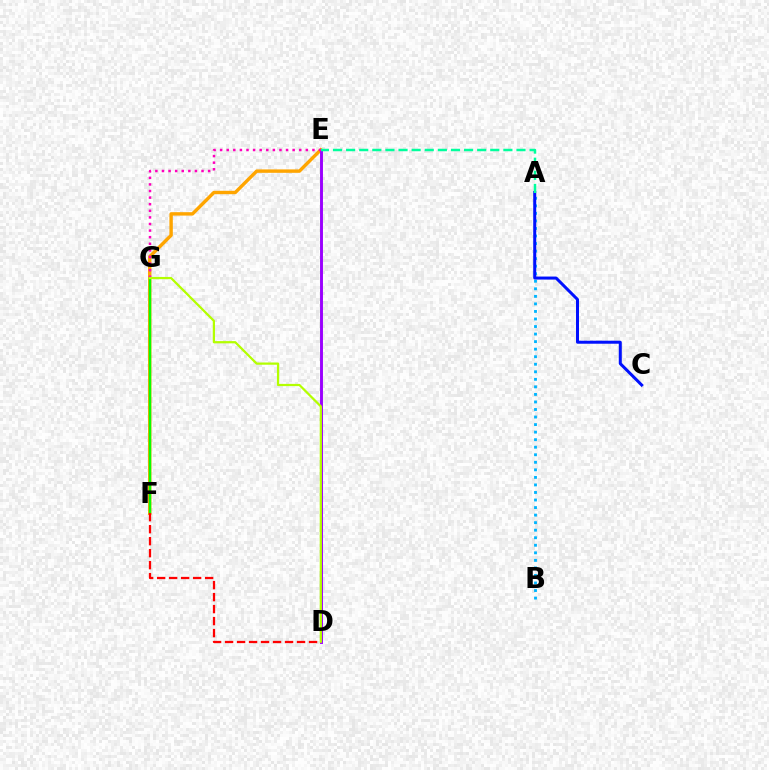{('E', 'F'): [{'color': '#ffa500', 'line_style': 'solid', 'thickness': 2.45}], ('F', 'G'): [{'color': '#08ff00', 'line_style': 'solid', 'thickness': 1.71}], ('A', 'B'): [{'color': '#00b5ff', 'line_style': 'dotted', 'thickness': 2.05}], ('A', 'C'): [{'color': '#0010ff', 'line_style': 'solid', 'thickness': 2.17}], ('D', 'E'): [{'color': '#9b00ff', 'line_style': 'solid', 'thickness': 2.1}], ('E', 'G'): [{'color': '#ff00bd', 'line_style': 'dotted', 'thickness': 1.79}], ('A', 'E'): [{'color': '#00ff9d', 'line_style': 'dashed', 'thickness': 1.78}], ('D', 'F'): [{'color': '#ff0000', 'line_style': 'dashed', 'thickness': 1.63}], ('D', 'G'): [{'color': '#b3ff00', 'line_style': 'solid', 'thickness': 1.61}]}